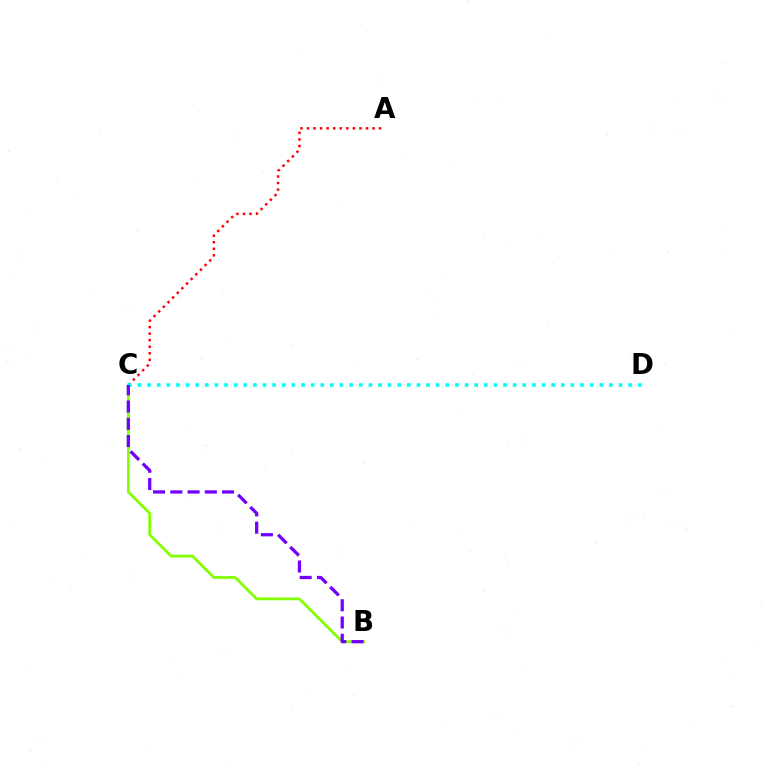{('A', 'C'): [{'color': '#ff0000', 'line_style': 'dotted', 'thickness': 1.78}], ('B', 'C'): [{'color': '#84ff00', 'line_style': 'solid', 'thickness': 1.99}, {'color': '#7200ff', 'line_style': 'dashed', 'thickness': 2.34}], ('C', 'D'): [{'color': '#00fff6', 'line_style': 'dotted', 'thickness': 2.61}]}